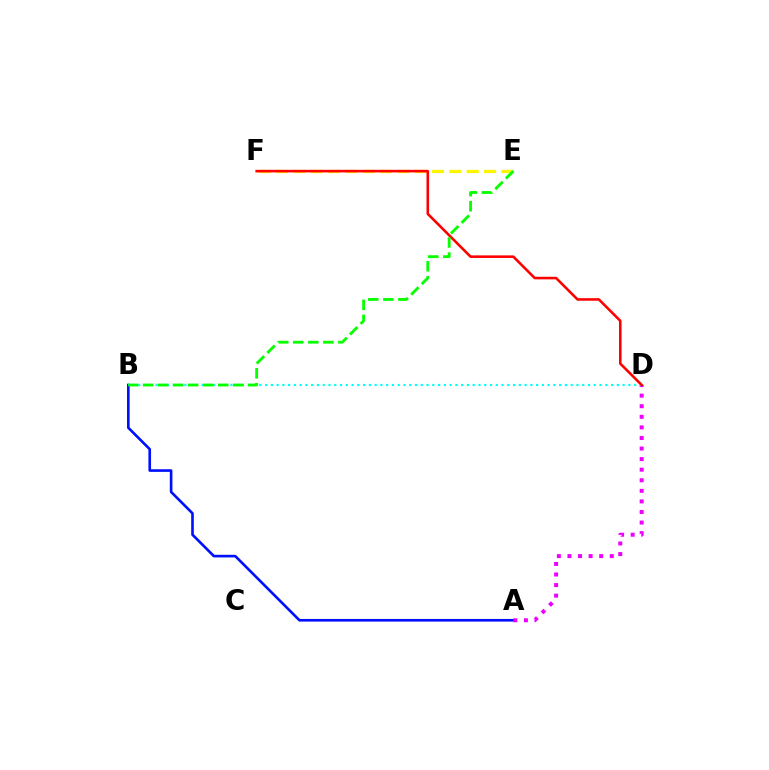{('A', 'B'): [{'color': '#0010ff', 'line_style': 'solid', 'thickness': 1.9}], ('A', 'D'): [{'color': '#ee00ff', 'line_style': 'dotted', 'thickness': 2.87}], ('E', 'F'): [{'color': '#fcf500', 'line_style': 'dashed', 'thickness': 2.36}], ('B', 'D'): [{'color': '#00fff6', 'line_style': 'dotted', 'thickness': 1.57}], ('D', 'F'): [{'color': '#ff0000', 'line_style': 'solid', 'thickness': 1.85}], ('B', 'E'): [{'color': '#08ff00', 'line_style': 'dashed', 'thickness': 2.04}]}